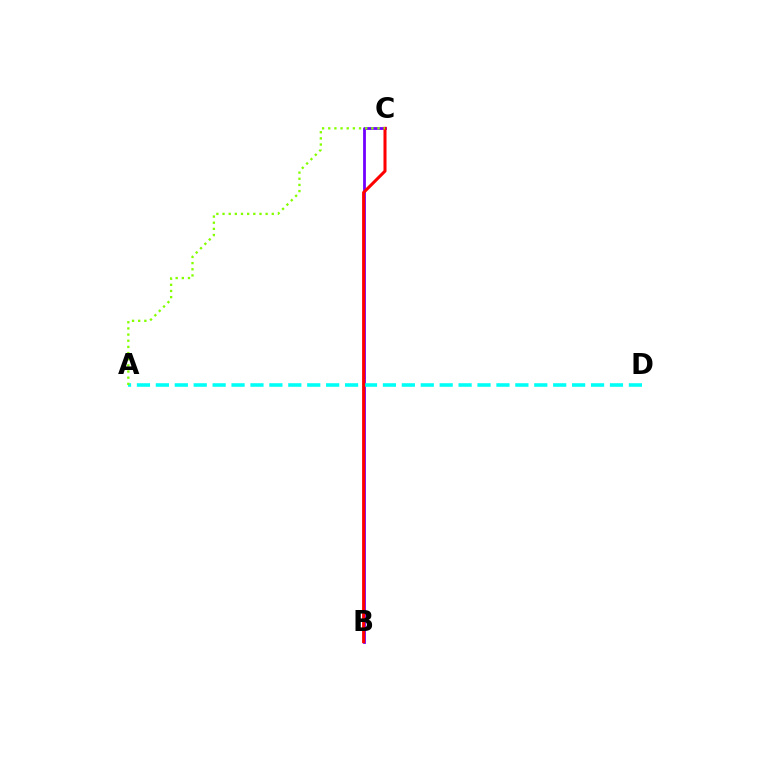{('B', 'C'): [{'color': '#7200ff', 'line_style': 'solid', 'thickness': 2.01}, {'color': '#ff0000', 'line_style': 'solid', 'thickness': 2.19}], ('A', 'D'): [{'color': '#00fff6', 'line_style': 'dashed', 'thickness': 2.57}], ('A', 'C'): [{'color': '#84ff00', 'line_style': 'dotted', 'thickness': 1.67}]}